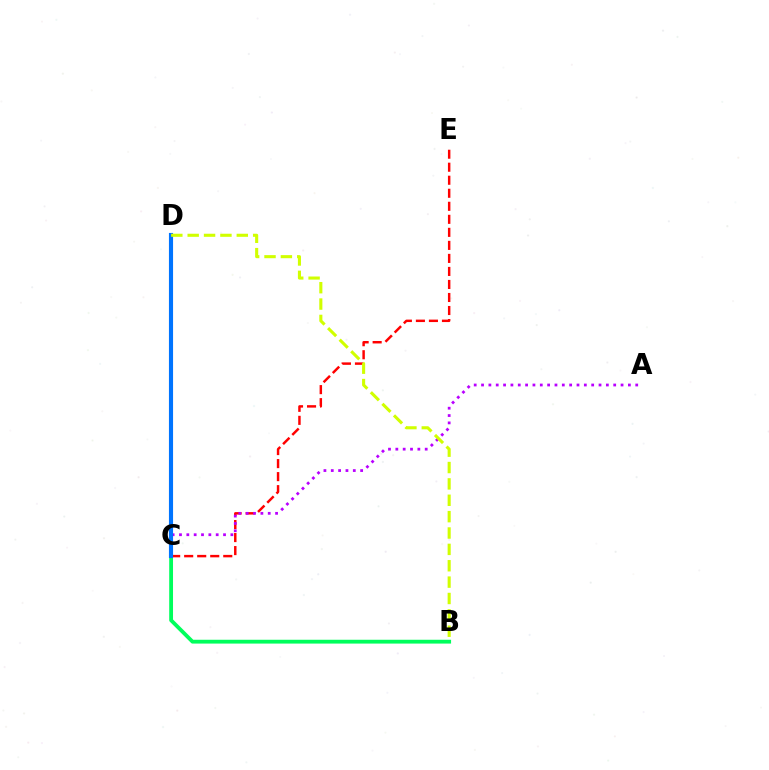{('C', 'E'): [{'color': '#ff0000', 'line_style': 'dashed', 'thickness': 1.77}], ('A', 'C'): [{'color': '#b900ff', 'line_style': 'dotted', 'thickness': 1.99}], ('B', 'C'): [{'color': '#00ff5c', 'line_style': 'solid', 'thickness': 2.75}], ('C', 'D'): [{'color': '#0074ff', 'line_style': 'solid', 'thickness': 2.97}], ('B', 'D'): [{'color': '#d1ff00', 'line_style': 'dashed', 'thickness': 2.22}]}